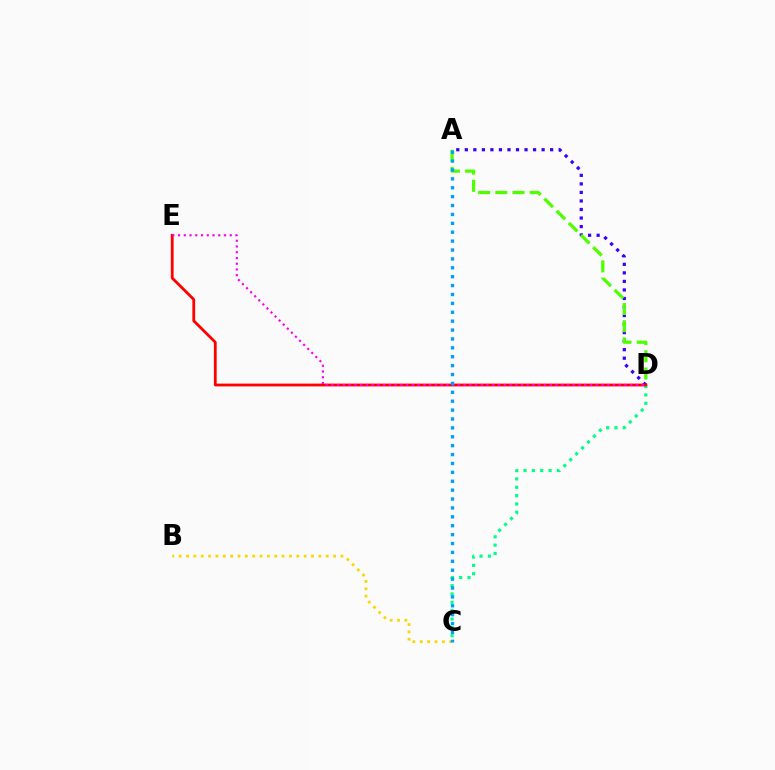{('C', 'D'): [{'color': '#00ff86', 'line_style': 'dotted', 'thickness': 2.27}], ('A', 'D'): [{'color': '#3700ff', 'line_style': 'dotted', 'thickness': 2.32}, {'color': '#4fff00', 'line_style': 'dashed', 'thickness': 2.34}], ('D', 'E'): [{'color': '#ff0000', 'line_style': 'solid', 'thickness': 2.01}, {'color': '#ff00ed', 'line_style': 'dotted', 'thickness': 1.56}], ('B', 'C'): [{'color': '#ffd500', 'line_style': 'dotted', 'thickness': 2.0}], ('A', 'C'): [{'color': '#009eff', 'line_style': 'dotted', 'thickness': 2.42}]}